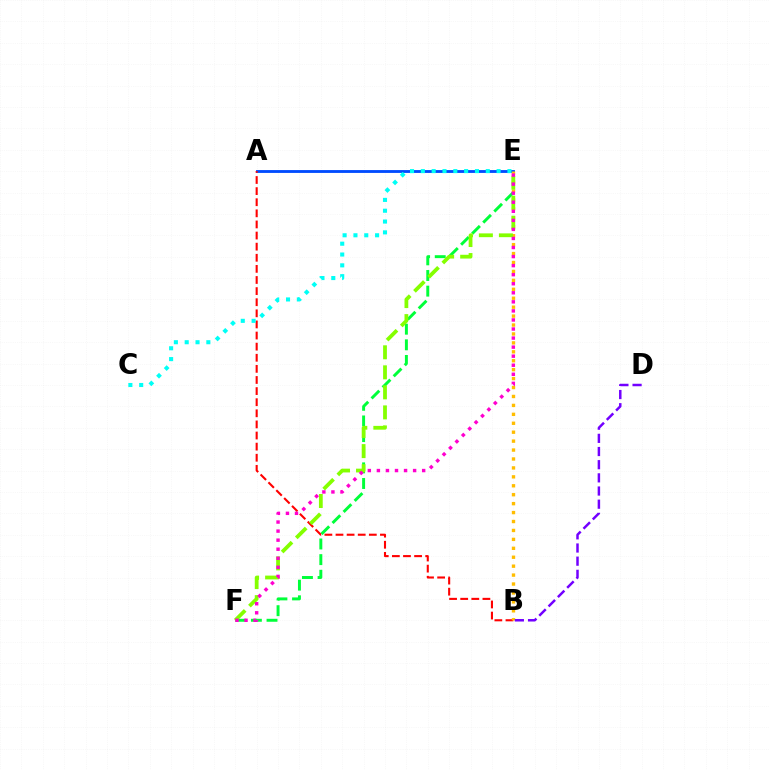{('E', 'F'): [{'color': '#00ff39', 'line_style': 'dashed', 'thickness': 2.12}, {'color': '#84ff00', 'line_style': 'dashed', 'thickness': 2.72}, {'color': '#ff00cf', 'line_style': 'dotted', 'thickness': 2.46}], ('A', 'E'): [{'color': '#004bff', 'line_style': 'solid', 'thickness': 2.05}], ('A', 'B'): [{'color': '#ff0000', 'line_style': 'dashed', 'thickness': 1.51}], ('C', 'E'): [{'color': '#00fff6', 'line_style': 'dotted', 'thickness': 2.94}], ('B', 'E'): [{'color': '#ffbd00', 'line_style': 'dotted', 'thickness': 2.43}], ('B', 'D'): [{'color': '#7200ff', 'line_style': 'dashed', 'thickness': 1.79}]}